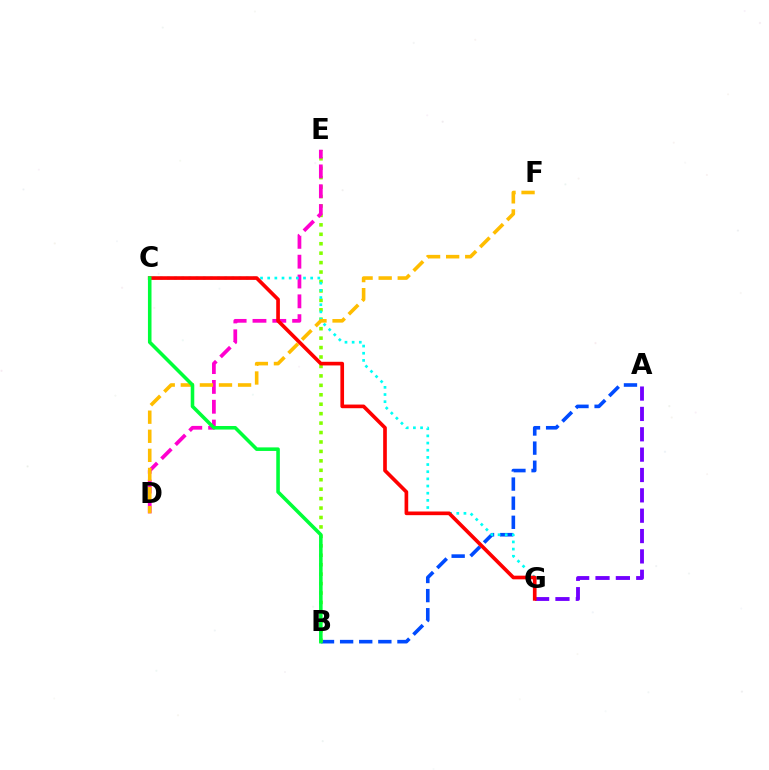{('A', 'B'): [{'color': '#004bff', 'line_style': 'dashed', 'thickness': 2.6}], ('B', 'E'): [{'color': '#84ff00', 'line_style': 'dotted', 'thickness': 2.56}], ('D', 'E'): [{'color': '#ff00cf', 'line_style': 'dashed', 'thickness': 2.69}], ('C', 'G'): [{'color': '#00fff6', 'line_style': 'dotted', 'thickness': 1.95}, {'color': '#ff0000', 'line_style': 'solid', 'thickness': 2.64}], ('A', 'G'): [{'color': '#7200ff', 'line_style': 'dashed', 'thickness': 2.77}], ('D', 'F'): [{'color': '#ffbd00', 'line_style': 'dashed', 'thickness': 2.59}], ('B', 'C'): [{'color': '#00ff39', 'line_style': 'solid', 'thickness': 2.56}]}